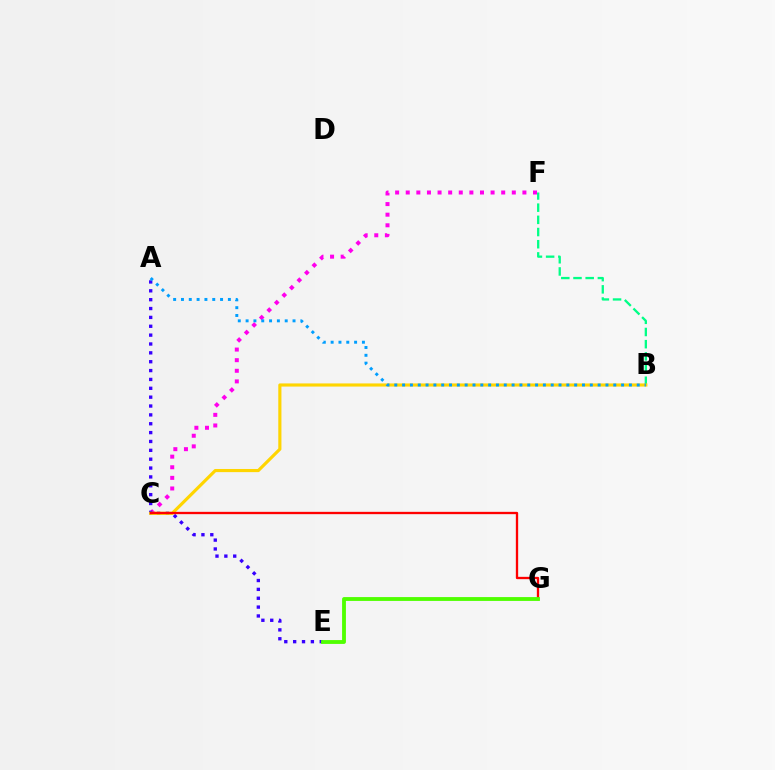{('B', 'F'): [{'color': '#00ff86', 'line_style': 'dashed', 'thickness': 1.66}], ('C', 'F'): [{'color': '#ff00ed', 'line_style': 'dotted', 'thickness': 2.88}], ('A', 'E'): [{'color': '#3700ff', 'line_style': 'dotted', 'thickness': 2.41}], ('B', 'C'): [{'color': '#ffd500', 'line_style': 'solid', 'thickness': 2.27}], ('C', 'G'): [{'color': '#ff0000', 'line_style': 'solid', 'thickness': 1.67}], ('E', 'G'): [{'color': '#4fff00', 'line_style': 'solid', 'thickness': 2.76}], ('A', 'B'): [{'color': '#009eff', 'line_style': 'dotted', 'thickness': 2.12}]}